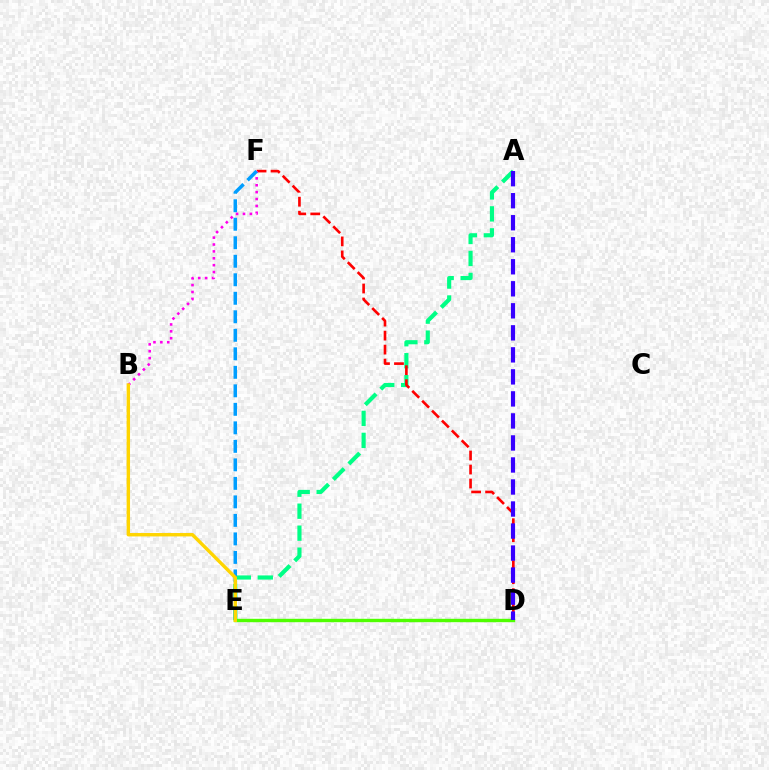{('A', 'E'): [{'color': '#00ff86', 'line_style': 'dashed', 'thickness': 2.99}], ('D', 'F'): [{'color': '#ff0000', 'line_style': 'dashed', 'thickness': 1.9}], ('D', 'E'): [{'color': '#4fff00', 'line_style': 'solid', 'thickness': 2.44}], ('B', 'F'): [{'color': '#ff00ed', 'line_style': 'dotted', 'thickness': 1.87}], ('A', 'D'): [{'color': '#3700ff', 'line_style': 'dashed', 'thickness': 2.99}], ('E', 'F'): [{'color': '#009eff', 'line_style': 'dashed', 'thickness': 2.51}], ('B', 'E'): [{'color': '#ffd500', 'line_style': 'solid', 'thickness': 2.44}]}